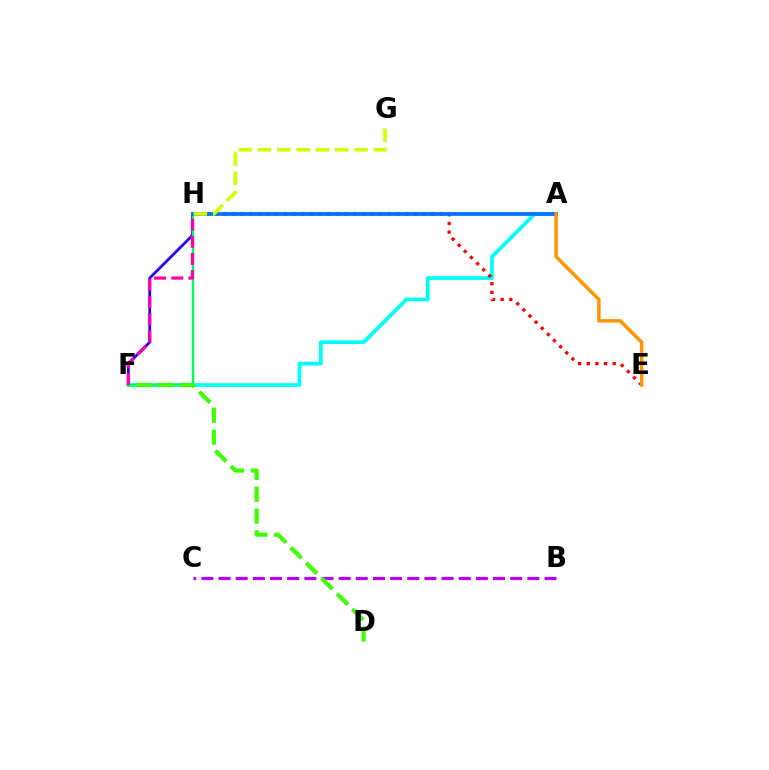{('F', 'H'): [{'color': '#2500ff', 'line_style': 'solid', 'thickness': 1.99}, {'color': '#00ff5c', 'line_style': 'solid', 'thickness': 1.73}, {'color': '#ff00ac', 'line_style': 'dashed', 'thickness': 2.33}], ('A', 'F'): [{'color': '#00fff6', 'line_style': 'solid', 'thickness': 2.69}], ('E', 'H'): [{'color': '#ff0000', 'line_style': 'dotted', 'thickness': 2.35}], ('A', 'H'): [{'color': '#0074ff', 'line_style': 'solid', 'thickness': 2.71}], ('B', 'C'): [{'color': '#b900ff', 'line_style': 'dashed', 'thickness': 2.33}], ('G', 'H'): [{'color': '#d1ff00', 'line_style': 'dashed', 'thickness': 2.62}], ('D', 'F'): [{'color': '#3dff00', 'line_style': 'dashed', 'thickness': 2.97}], ('A', 'E'): [{'color': '#ff9400', 'line_style': 'solid', 'thickness': 2.47}]}